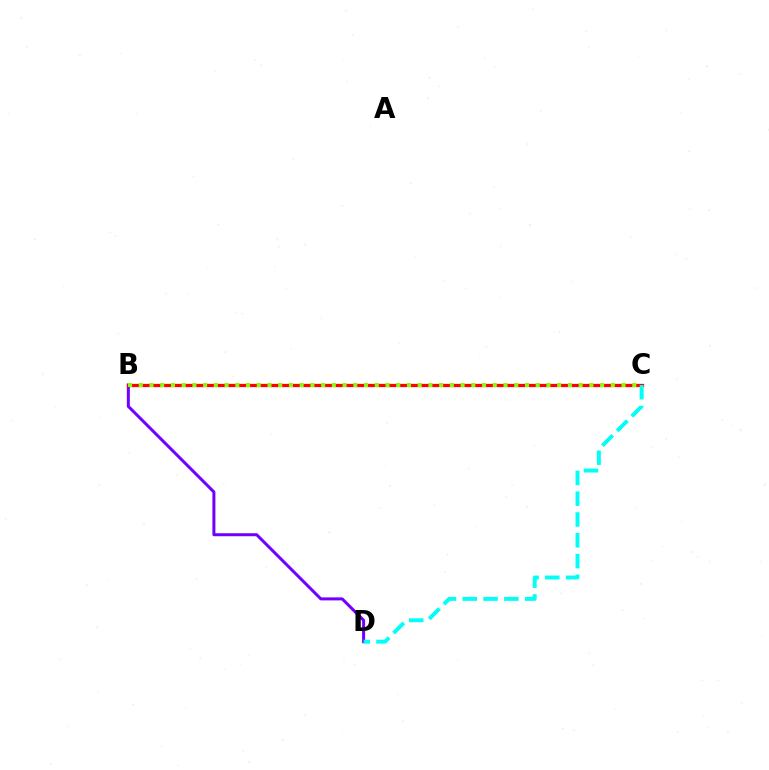{('B', 'D'): [{'color': '#7200ff', 'line_style': 'solid', 'thickness': 2.17}], ('B', 'C'): [{'color': '#ff0000', 'line_style': 'solid', 'thickness': 2.35}, {'color': '#84ff00', 'line_style': 'dotted', 'thickness': 2.91}], ('C', 'D'): [{'color': '#00fff6', 'line_style': 'dashed', 'thickness': 2.82}]}